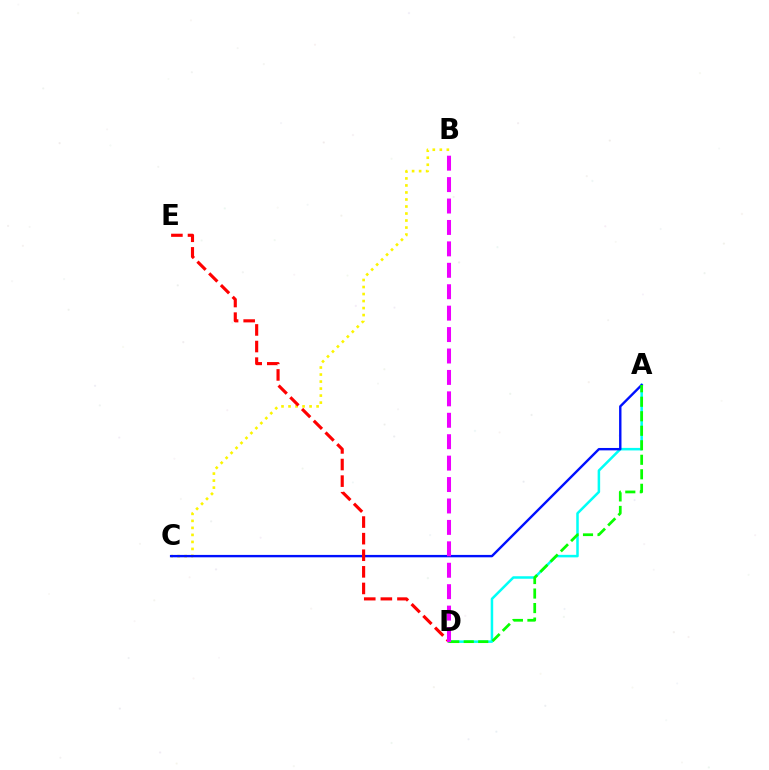{('A', 'D'): [{'color': '#00fff6', 'line_style': 'solid', 'thickness': 1.81}, {'color': '#08ff00', 'line_style': 'dashed', 'thickness': 1.97}], ('B', 'C'): [{'color': '#fcf500', 'line_style': 'dotted', 'thickness': 1.91}], ('A', 'C'): [{'color': '#0010ff', 'line_style': 'solid', 'thickness': 1.73}], ('D', 'E'): [{'color': '#ff0000', 'line_style': 'dashed', 'thickness': 2.25}], ('B', 'D'): [{'color': '#ee00ff', 'line_style': 'dashed', 'thickness': 2.91}]}